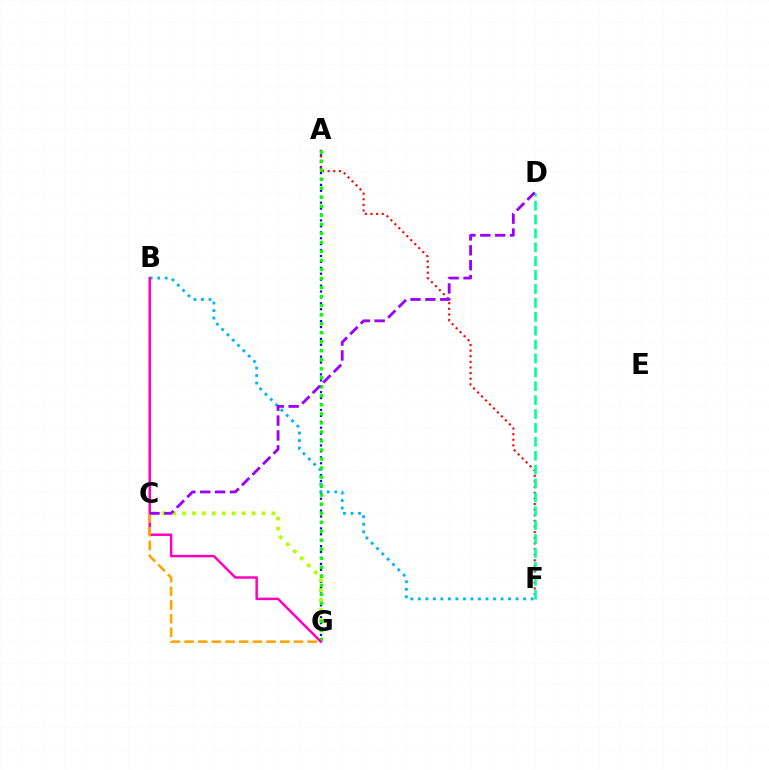{('A', 'G'): [{'color': '#0010ff', 'line_style': 'dotted', 'thickness': 1.61}, {'color': '#08ff00', 'line_style': 'dotted', 'thickness': 2.45}], ('A', 'F'): [{'color': '#ff0000', 'line_style': 'dotted', 'thickness': 1.53}], ('B', 'F'): [{'color': '#00b5ff', 'line_style': 'dotted', 'thickness': 2.04}], ('C', 'G'): [{'color': '#b3ff00', 'line_style': 'dotted', 'thickness': 2.7}, {'color': '#ffa500', 'line_style': 'dashed', 'thickness': 1.86}], ('B', 'G'): [{'color': '#ff00bd', 'line_style': 'solid', 'thickness': 1.78}], ('D', 'F'): [{'color': '#00ff9d', 'line_style': 'dashed', 'thickness': 1.89}], ('C', 'D'): [{'color': '#9b00ff', 'line_style': 'dashed', 'thickness': 2.02}]}